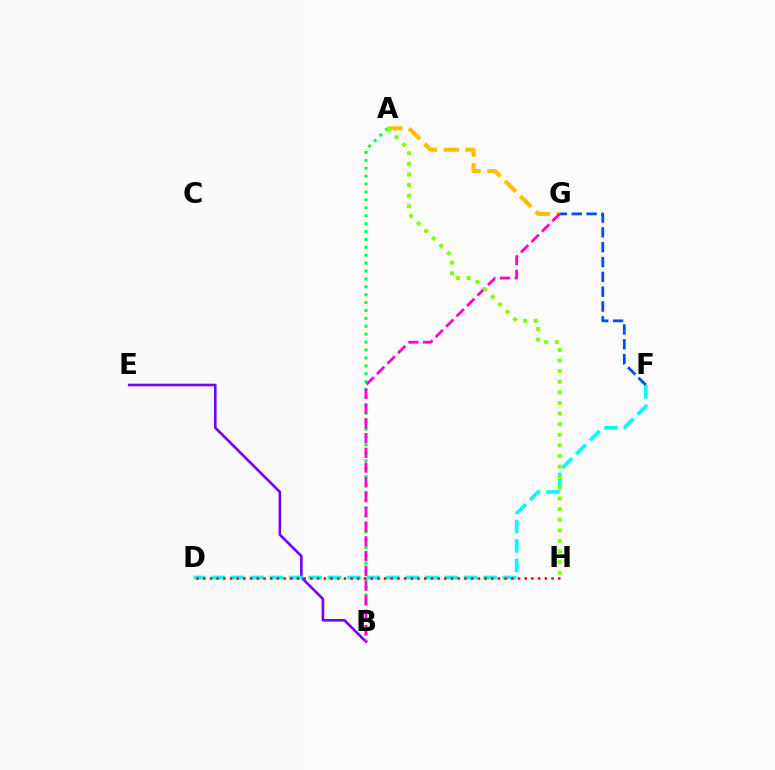{('B', 'E'): [{'color': '#7200ff', 'line_style': 'solid', 'thickness': 1.87}], ('A', 'B'): [{'color': '#00ff39', 'line_style': 'dotted', 'thickness': 2.15}], ('D', 'F'): [{'color': '#00fff6', 'line_style': 'dashed', 'thickness': 2.64}], ('A', 'G'): [{'color': '#ffbd00', 'line_style': 'dashed', 'thickness': 2.95}], ('B', 'G'): [{'color': '#ff00cf', 'line_style': 'dashed', 'thickness': 2.01}], ('F', 'G'): [{'color': '#004bff', 'line_style': 'dashed', 'thickness': 2.01}], ('D', 'H'): [{'color': '#ff0000', 'line_style': 'dotted', 'thickness': 1.82}], ('A', 'H'): [{'color': '#84ff00', 'line_style': 'dotted', 'thickness': 2.88}]}